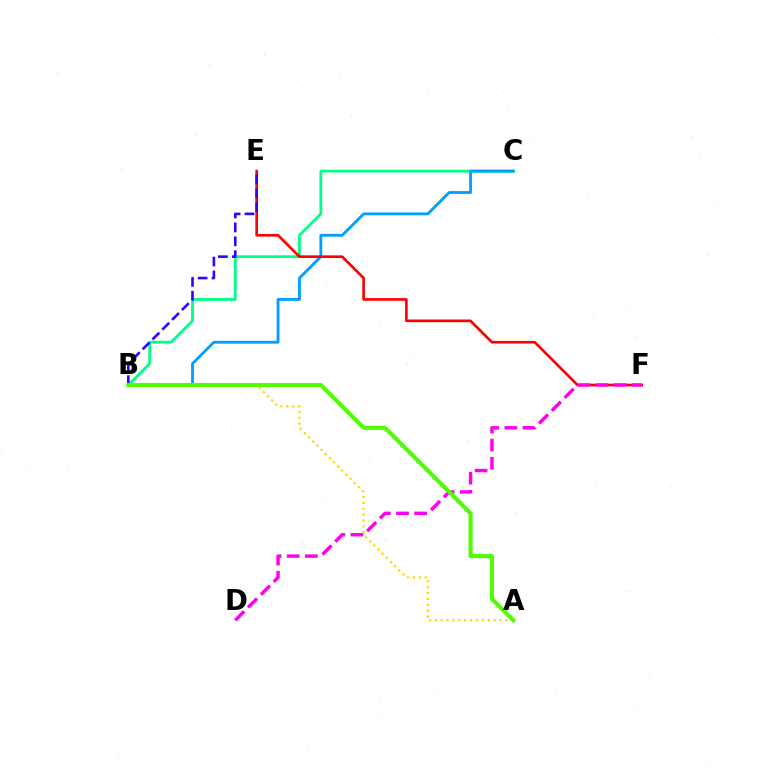{('B', 'C'): [{'color': '#00ff86', 'line_style': 'solid', 'thickness': 2.01}, {'color': '#009eff', 'line_style': 'solid', 'thickness': 2.03}], ('A', 'B'): [{'color': '#ffd500', 'line_style': 'dotted', 'thickness': 1.6}, {'color': '#4fff00', 'line_style': 'solid', 'thickness': 2.96}], ('E', 'F'): [{'color': '#ff0000', 'line_style': 'solid', 'thickness': 1.91}], ('D', 'F'): [{'color': '#ff00ed', 'line_style': 'dashed', 'thickness': 2.46}], ('B', 'E'): [{'color': '#3700ff', 'line_style': 'dashed', 'thickness': 1.89}]}